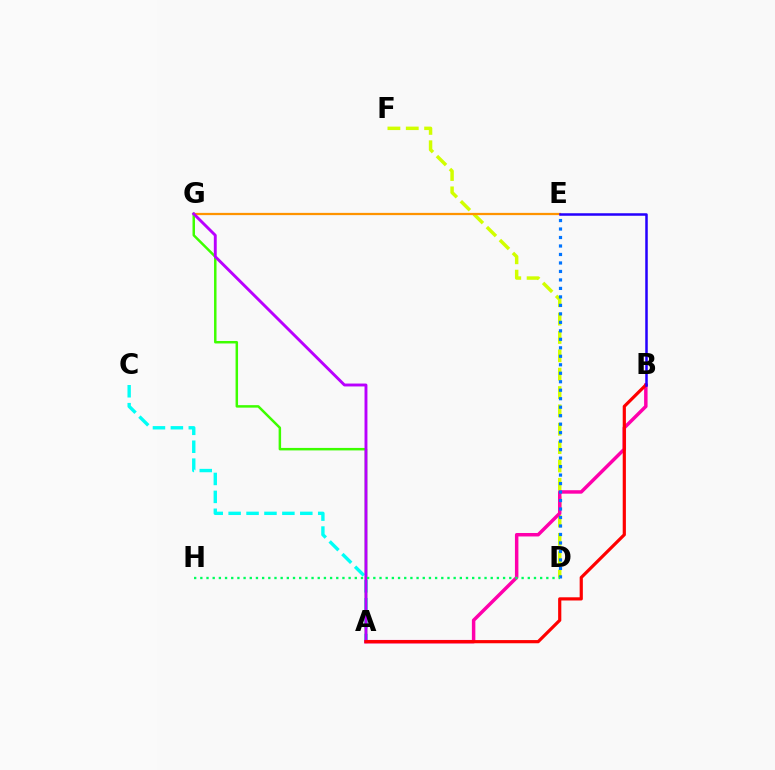{('D', 'F'): [{'color': '#d1ff00', 'line_style': 'dashed', 'thickness': 2.49}], ('E', 'G'): [{'color': '#ff9400', 'line_style': 'solid', 'thickness': 1.61}], ('A', 'C'): [{'color': '#00fff6', 'line_style': 'dashed', 'thickness': 2.43}], ('A', 'G'): [{'color': '#3dff00', 'line_style': 'solid', 'thickness': 1.79}, {'color': '#b900ff', 'line_style': 'solid', 'thickness': 2.09}], ('A', 'B'): [{'color': '#ff00ac', 'line_style': 'solid', 'thickness': 2.5}, {'color': '#ff0000', 'line_style': 'solid', 'thickness': 2.29}], ('D', 'E'): [{'color': '#0074ff', 'line_style': 'dotted', 'thickness': 2.31}], ('D', 'H'): [{'color': '#00ff5c', 'line_style': 'dotted', 'thickness': 1.68}], ('B', 'E'): [{'color': '#2500ff', 'line_style': 'solid', 'thickness': 1.81}]}